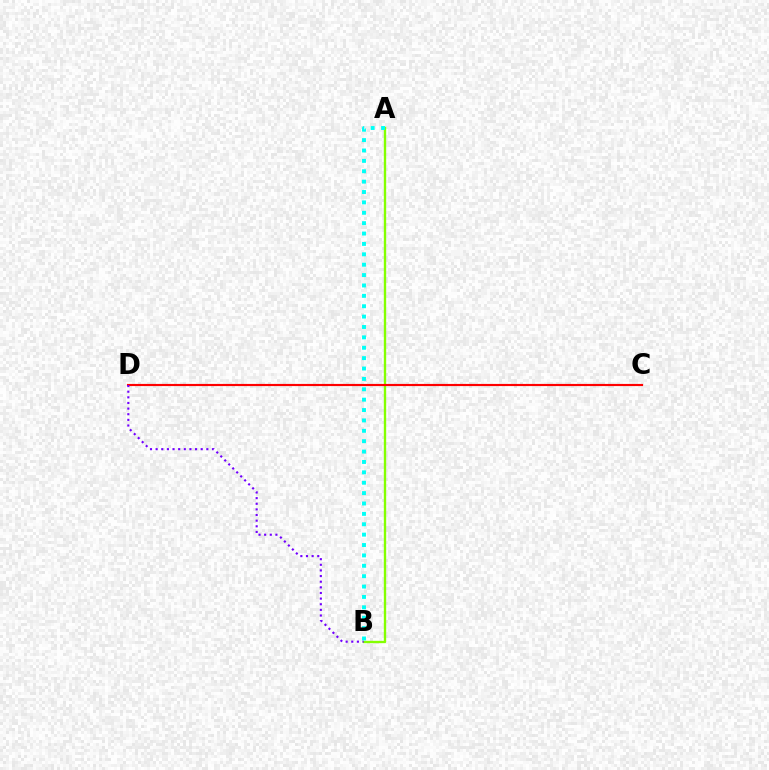{('A', 'B'): [{'color': '#84ff00', 'line_style': 'solid', 'thickness': 1.7}, {'color': '#00fff6', 'line_style': 'dotted', 'thickness': 2.82}], ('C', 'D'): [{'color': '#ff0000', 'line_style': 'solid', 'thickness': 1.55}], ('B', 'D'): [{'color': '#7200ff', 'line_style': 'dotted', 'thickness': 1.53}]}